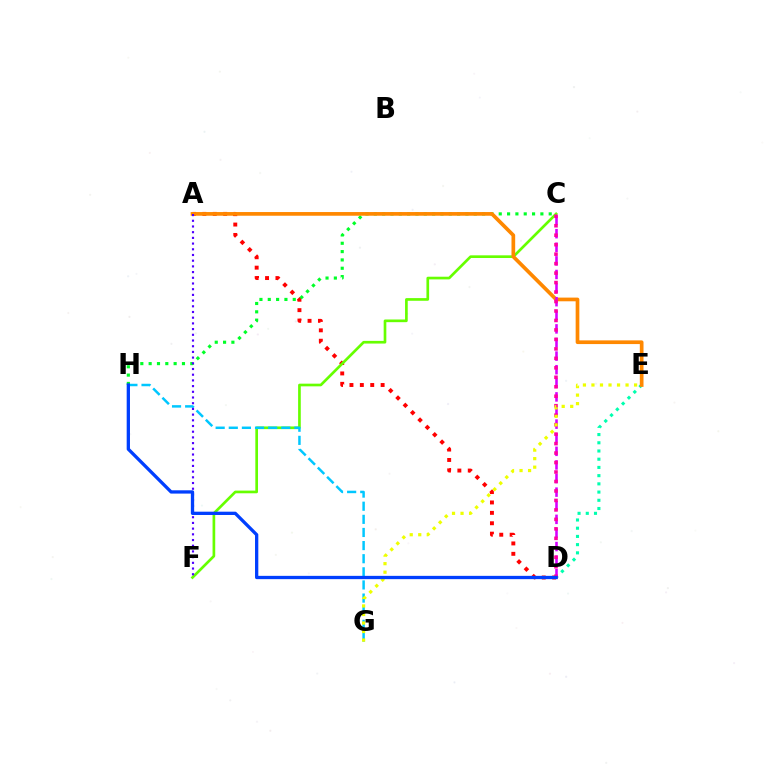{('A', 'D'): [{'color': '#ff0000', 'line_style': 'dotted', 'thickness': 2.82}], ('D', 'E'): [{'color': '#00ffaf', 'line_style': 'dotted', 'thickness': 2.23}], ('C', 'F'): [{'color': '#66ff00', 'line_style': 'solid', 'thickness': 1.93}], ('C', 'H'): [{'color': '#00ff27', 'line_style': 'dotted', 'thickness': 2.26}], ('G', 'H'): [{'color': '#00c7ff', 'line_style': 'dashed', 'thickness': 1.78}], ('A', 'E'): [{'color': '#ff8800', 'line_style': 'solid', 'thickness': 2.66}], ('C', 'D'): [{'color': '#d600ff', 'line_style': 'dashed', 'thickness': 1.85}, {'color': '#ff00a0', 'line_style': 'dotted', 'thickness': 2.57}], ('A', 'F'): [{'color': '#4f00ff', 'line_style': 'dotted', 'thickness': 1.55}], ('E', 'G'): [{'color': '#eeff00', 'line_style': 'dotted', 'thickness': 2.32}], ('D', 'H'): [{'color': '#003fff', 'line_style': 'solid', 'thickness': 2.37}]}